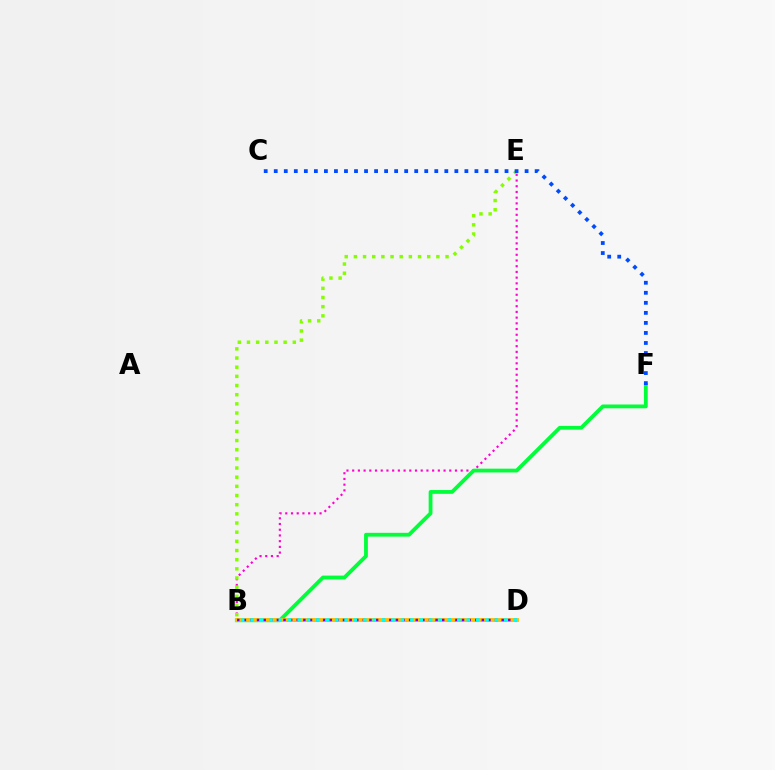{('B', 'E'): [{'color': '#ff00cf', 'line_style': 'dotted', 'thickness': 1.55}, {'color': '#84ff00', 'line_style': 'dotted', 'thickness': 2.49}], ('B', 'F'): [{'color': '#00ff39', 'line_style': 'solid', 'thickness': 2.74}], ('B', 'D'): [{'color': '#ff0000', 'line_style': 'dotted', 'thickness': 1.89}, {'color': '#ffbd00', 'line_style': 'solid', 'thickness': 2.78}, {'color': '#7200ff', 'line_style': 'dotted', 'thickness': 1.8}, {'color': '#00fff6', 'line_style': 'dotted', 'thickness': 2.55}], ('C', 'F'): [{'color': '#004bff', 'line_style': 'dotted', 'thickness': 2.73}]}